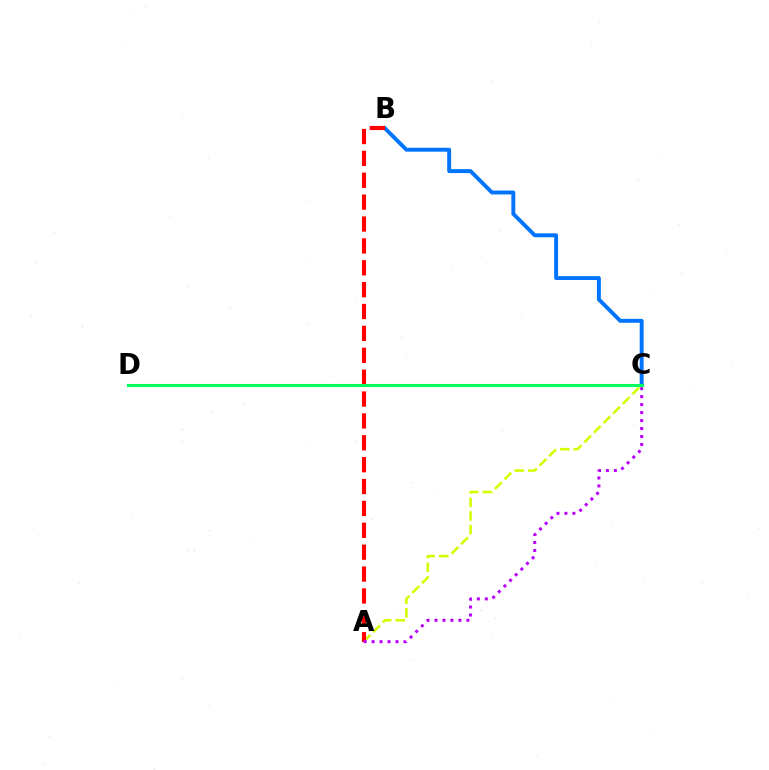{('B', 'C'): [{'color': '#0074ff', 'line_style': 'solid', 'thickness': 2.82}], ('A', 'C'): [{'color': '#d1ff00', 'line_style': 'dashed', 'thickness': 1.85}, {'color': '#b900ff', 'line_style': 'dotted', 'thickness': 2.17}], ('A', 'B'): [{'color': '#ff0000', 'line_style': 'dashed', 'thickness': 2.97}], ('C', 'D'): [{'color': '#00ff5c', 'line_style': 'solid', 'thickness': 2.22}]}